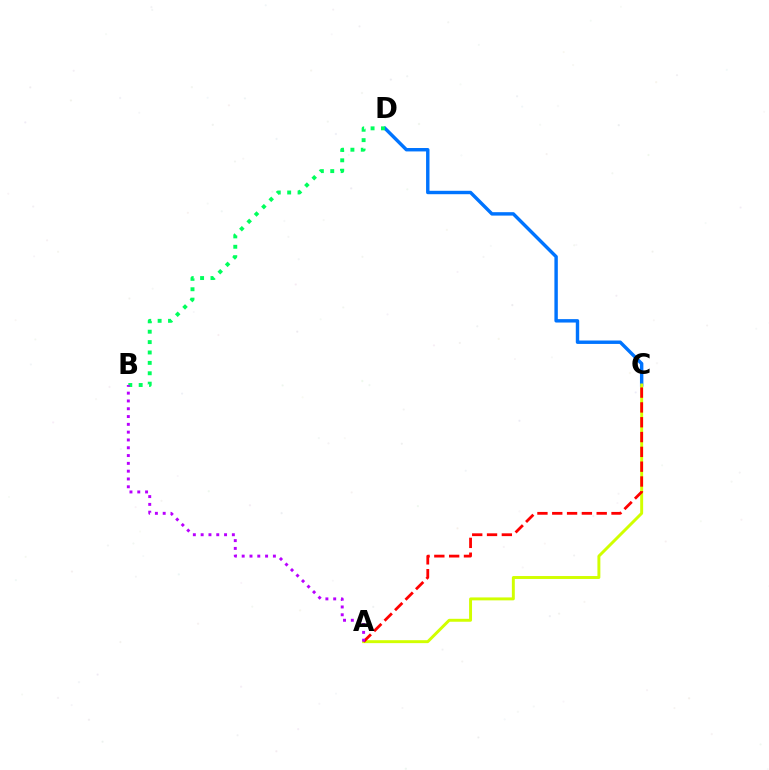{('C', 'D'): [{'color': '#0074ff', 'line_style': 'solid', 'thickness': 2.46}], ('A', 'C'): [{'color': '#d1ff00', 'line_style': 'solid', 'thickness': 2.12}, {'color': '#ff0000', 'line_style': 'dashed', 'thickness': 2.01}], ('B', 'D'): [{'color': '#00ff5c', 'line_style': 'dotted', 'thickness': 2.82}], ('A', 'B'): [{'color': '#b900ff', 'line_style': 'dotted', 'thickness': 2.12}]}